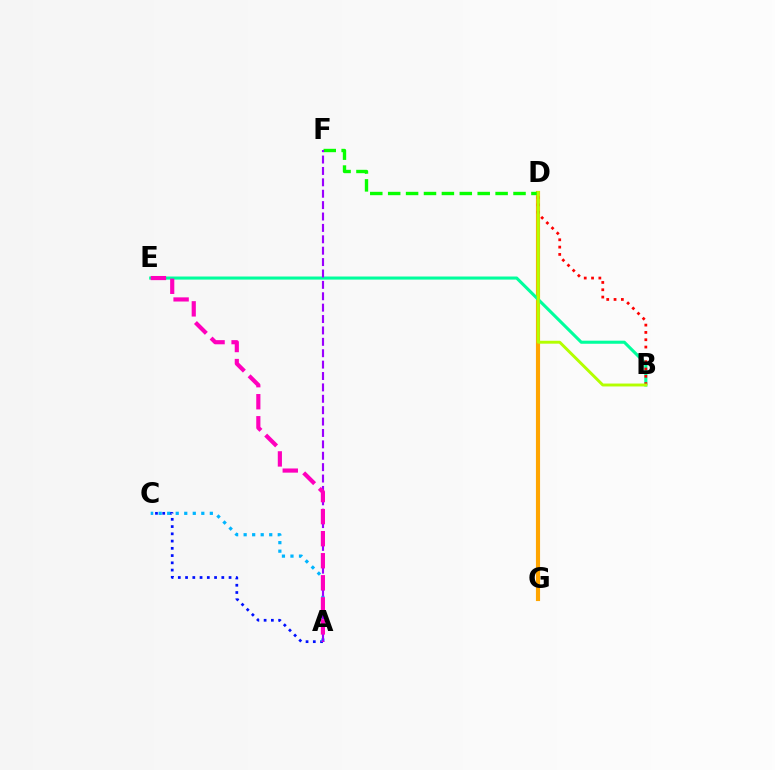{('D', 'G'): [{'color': '#ffa500', 'line_style': 'solid', 'thickness': 2.98}], ('A', 'C'): [{'color': '#0010ff', 'line_style': 'dotted', 'thickness': 1.97}, {'color': '#00b5ff', 'line_style': 'dotted', 'thickness': 2.32}], ('B', 'E'): [{'color': '#00ff9d', 'line_style': 'solid', 'thickness': 2.22}], ('B', 'D'): [{'color': '#ff0000', 'line_style': 'dotted', 'thickness': 1.99}, {'color': '#b3ff00', 'line_style': 'solid', 'thickness': 2.1}], ('D', 'F'): [{'color': '#08ff00', 'line_style': 'dashed', 'thickness': 2.43}], ('A', 'F'): [{'color': '#9b00ff', 'line_style': 'dashed', 'thickness': 1.55}], ('A', 'E'): [{'color': '#ff00bd', 'line_style': 'dashed', 'thickness': 3.0}]}